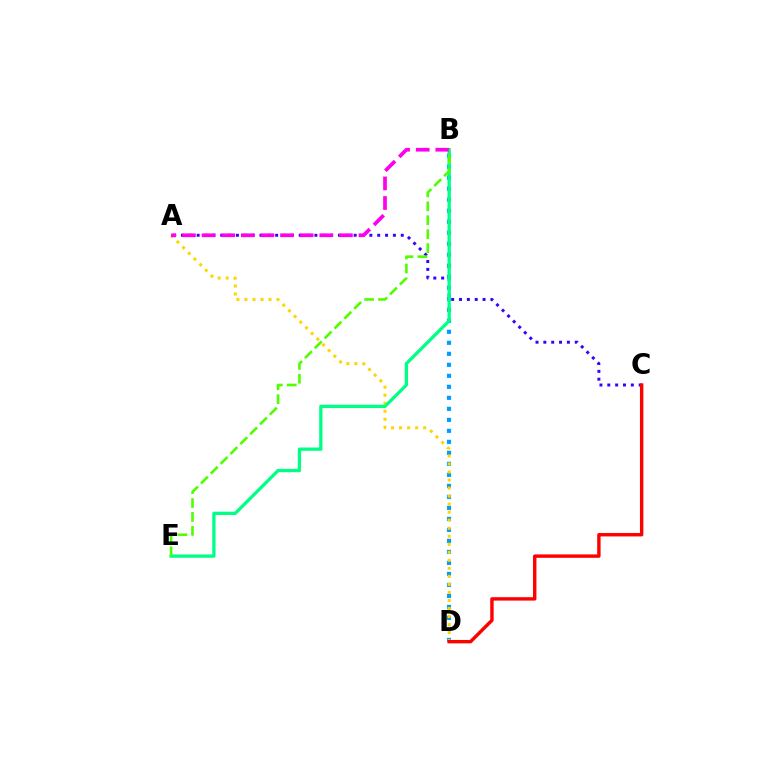{('A', 'C'): [{'color': '#3700ff', 'line_style': 'dotted', 'thickness': 2.13}], ('B', 'D'): [{'color': '#009eff', 'line_style': 'dotted', 'thickness': 2.99}], ('A', 'D'): [{'color': '#ffd500', 'line_style': 'dotted', 'thickness': 2.18}], ('B', 'E'): [{'color': '#00ff86', 'line_style': 'solid', 'thickness': 2.37}, {'color': '#4fff00', 'line_style': 'dashed', 'thickness': 1.89}], ('A', 'B'): [{'color': '#ff00ed', 'line_style': 'dashed', 'thickness': 2.66}], ('C', 'D'): [{'color': '#ff0000', 'line_style': 'solid', 'thickness': 2.45}]}